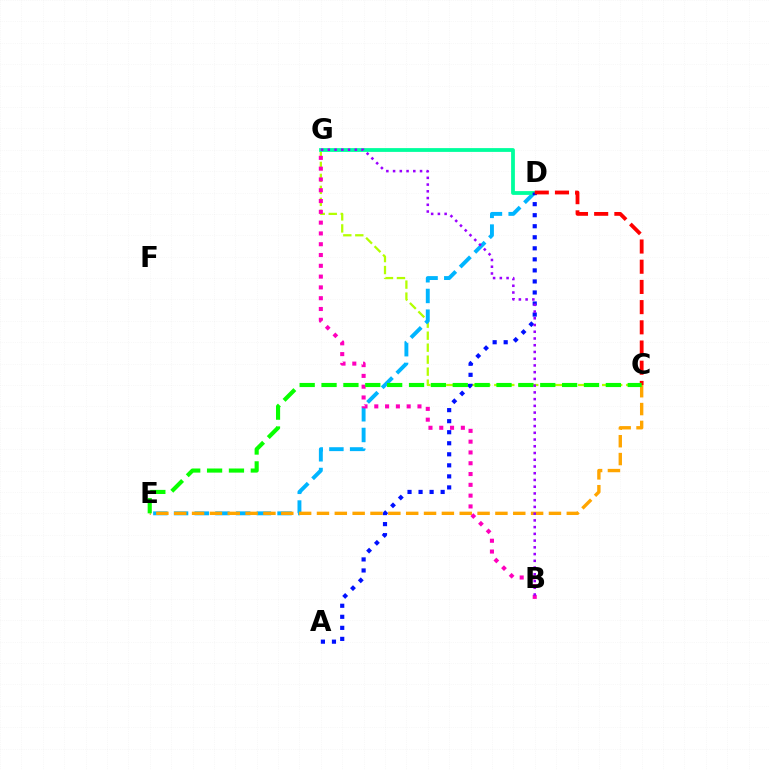{('C', 'G'): [{'color': '#b3ff00', 'line_style': 'dashed', 'thickness': 1.63}], ('D', 'E'): [{'color': '#00b5ff', 'line_style': 'dashed', 'thickness': 2.81}], ('C', 'E'): [{'color': '#ffa500', 'line_style': 'dashed', 'thickness': 2.42}, {'color': '#08ff00', 'line_style': 'dashed', 'thickness': 2.97}], ('B', 'G'): [{'color': '#ff00bd', 'line_style': 'dotted', 'thickness': 2.93}, {'color': '#9b00ff', 'line_style': 'dotted', 'thickness': 1.83}], ('D', 'G'): [{'color': '#00ff9d', 'line_style': 'solid', 'thickness': 2.73}], ('A', 'D'): [{'color': '#0010ff', 'line_style': 'dotted', 'thickness': 3.0}], ('C', 'D'): [{'color': '#ff0000', 'line_style': 'dashed', 'thickness': 2.74}]}